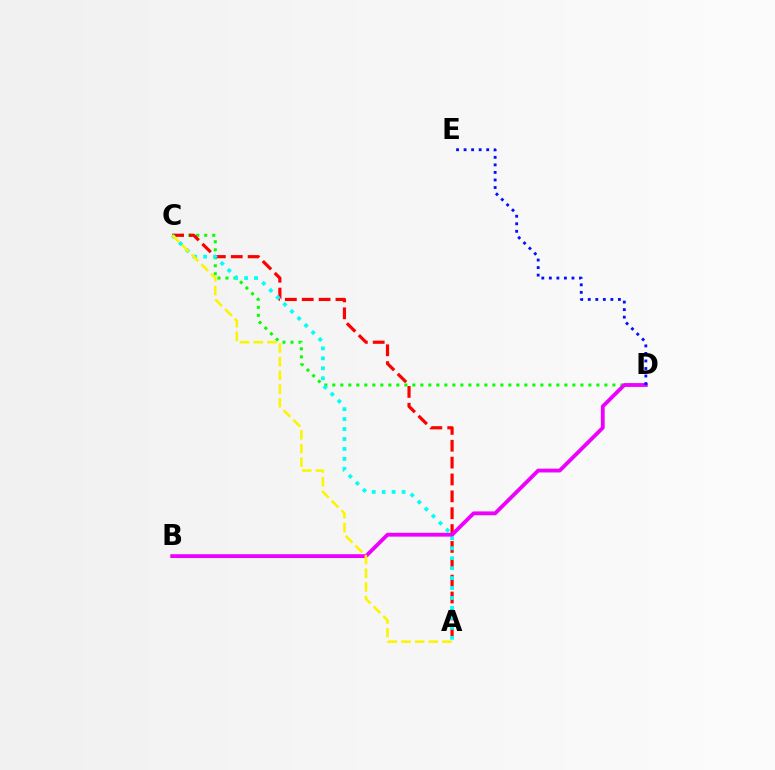{('C', 'D'): [{'color': '#08ff00', 'line_style': 'dotted', 'thickness': 2.17}], ('A', 'C'): [{'color': '#ff0000', 'line_style': 'dashed', 'thickness': 2.29}, {'color': '#00fff6', 'line_style': 'dotted', 'thickness': 2.7}, {'color': '#fcf500', 'line_style': 'dashed', 'thickness': 1.86}], ('B', 'D'): [{'color': '#ee00ff', 'line_style': 'solid', 'thickness': 2.75}], ('D', 'E'): [{'color': '#0010ff', 'line_style': 'dotted', 'thickness': 2.05}]}